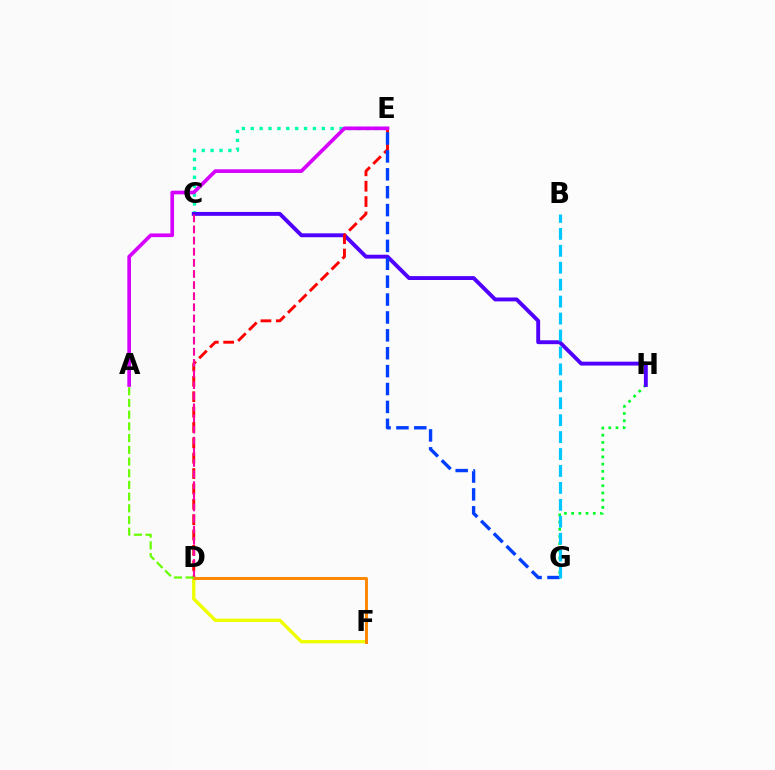{('D', 'F'): [{'color': '#eeff00', 'line_style': 'solid', 'thickness': 2.41}, {'color': '#ff8800', 'line_style': 'solid', 'thickness': 2.13}], ('G', 'H'): [{'color': '#00ff27', 'line_style': 'dotted', 'thickness': 1.96}], ('C', 'E'): [{'color': '#00ffaf', 'line_style': 'dotted', 'thickness': 2.41}], ('C', 'H'): [{'color': '#4f00ff', 'line_style': 'solid', 'thickness': 2.8}], ('D', 'E'): [{'color': '#ff0000', 'line_style': 'dashed', 'thickness': 2.09}], ('C', 'D'): [{'color': '#ff00a0', 'line_style': 'dashed', 'thickness': 1.51}], ('E', 'G'): [{'color': '#003fff', 'line_style': 'dashed', 'thickness': 2.43}], ('A', 'E'): [{'color': '#d600ff', 'line_style': 'solid', 'thickness': 2.64}], ('B', 'G'): [{'color': '#00c7ff', 'line_style': 'dashed', 'thickness': 2.3}], ('A', 'D'): [{'color': '#66ff00', 'line_style': 'dashed', 'thickness': 1.59}]}